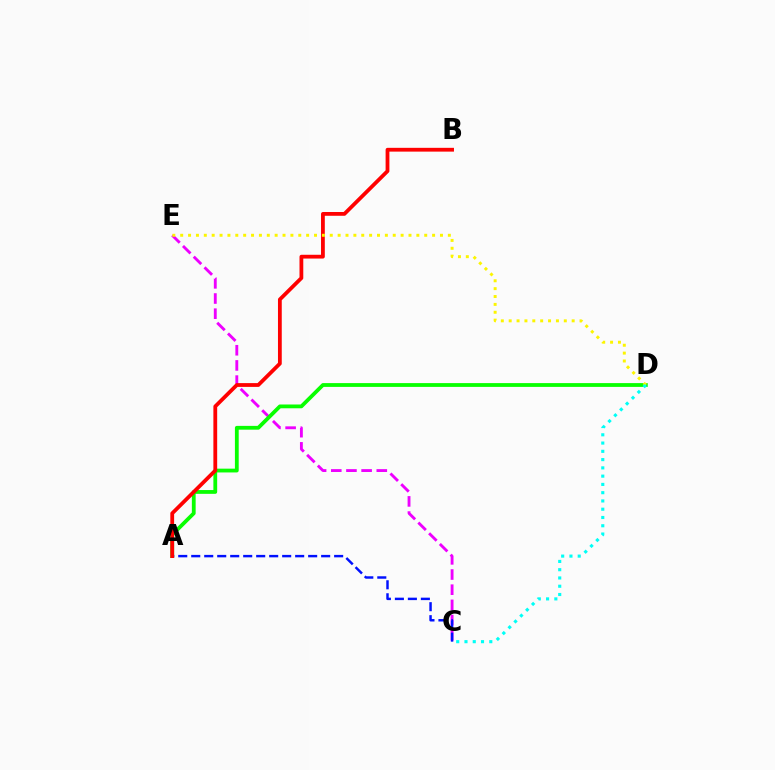{('C', 'E'): [{'color': '#ee00ff', 'line_style': 'dashed', 'thickness': 2.06}], ('A', 'D'): [{'color': '#08ff00', 'line_style': 'solid', 'thickness': 2.73}], ('A', 'C'): [{'color': '#0010ff', 'line_style': 'dashed', 'thickness': 1.76}], ('A', 'B'): [{'color': '#ff0000', 'line_style': 'solid', 'thickness': 2.73}], ('D', 'E'): [{'color': '#fcf500', 'line_style': 'dotted', 'thickness': 2.14}], ('C', 'D'): [{'color': '#00fff6', 'line_style': 'dotted', 'thickness': 2.25}]}